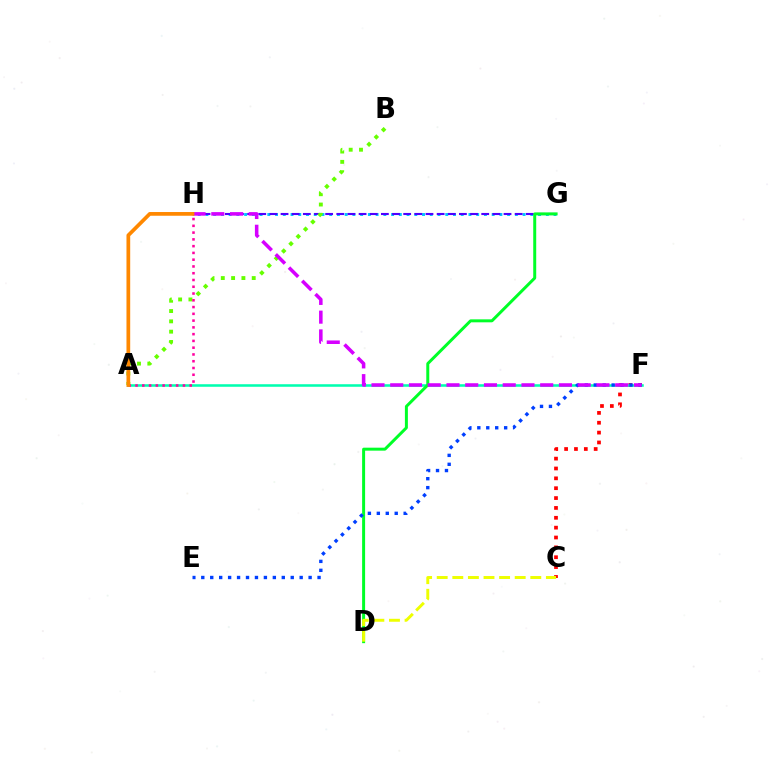{('G', 'H'): [{'color': '#00c7ff', 'line_style': 'dotted', 'thickness': 2.1}, {'color': '#4f00ff', 'line_style': 'dashed', 'thickness': 1.51}], ('C', 'F'): [{'color': '#ff0000', 'line_style': 'dotted', 'thickness': 2.68}], ('A', 'F'): [{'color': '#00ffaf', 'line_style': 'solid', 'thickness': 1.84}], ('A', 'B'): [{'color': '#66ff00', 'line_style': 'dotted', 'thickness': 2.8}], ('A', 'H'): [{'color': '#ff00a0', 'line_style': 'dotted', 'thickness': 1.84}, {'color': '#ff8800', 'line_style': 'solid', 'thickness': 2.68}], ('D', 'G'): [{'color': '#00ff27', 'line_style': 'solid', 'thickness': 2.14}], ('C', 'D'): [{'color': '#eeff00', 'line_style': 'dashed', 'thickness': 2.12}], ('E', 'F'): [{'color': '#003fff', 'line_style': 'dotted', 'thickness': 2.43}], ('F', 'H'): [{'color': '#d600ff', 'line_style': 'dashed', 'thickness': 2.55}]}